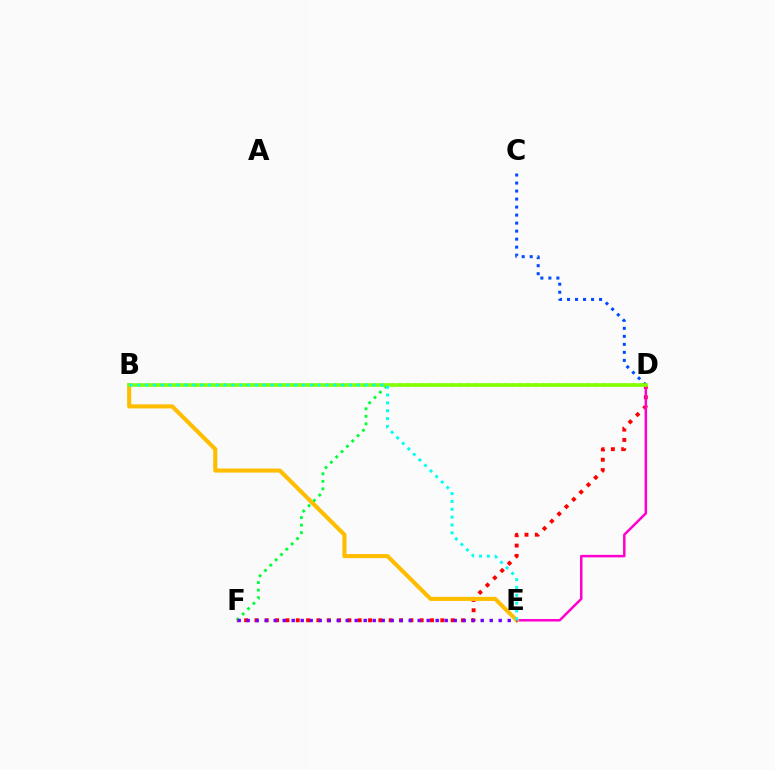{('D', 'F'): [{'color': '#ff0000', 'line_style': 'dotted', 'thickness': 2.81}, {'color': '#00ff39', 'line_style': 'dotted', 'thickness': 2.05}], ('D', 'E'): [{'color': '#ff00cf', 'line_style': 'solid', 'thickness': 1.81}], ('B', 'E'): [{'color': '#ffbd00', 'line_style': 'solid', 'thickness': 2.94}, {'color': '#00fff6', 'line_style': 'dotted', 'thickness': 2.13}], ('C', 'D'): [{'color': '#004bff', 'line_style': 'dotted', 'thickness': 2.18}], ('E', 'F'): [{'color': '#7200ff', 'line_style': 'dotted', 'thickness': 2.45}], ('B', 'D'): [{'color': '#84ff00', 'line_style': 'solid', 'thickness': 2.59}]}